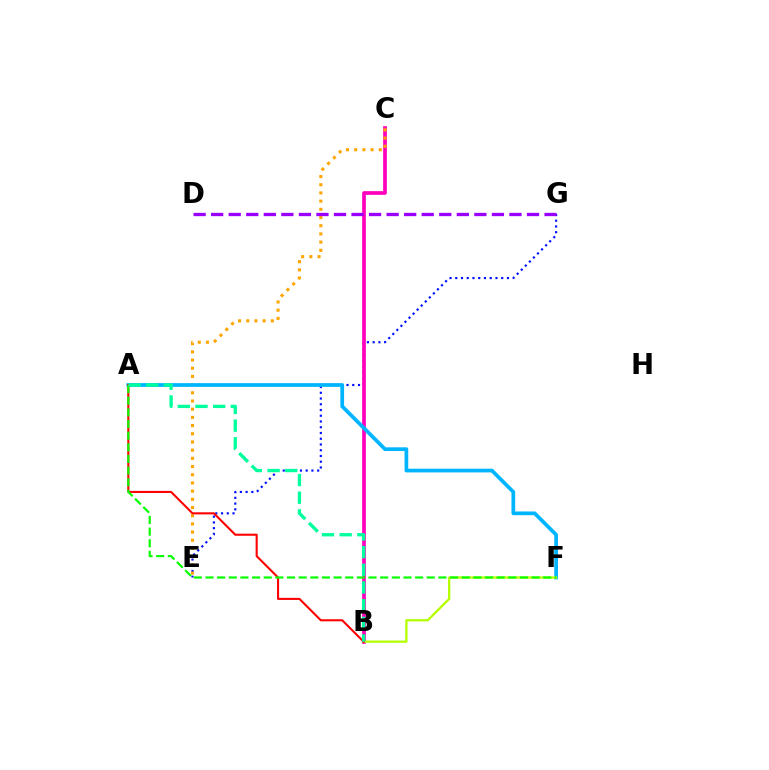{('E', 'G'): [{'color': '#0010ff', 'line_style': 'dotted', 'thickness': 1.56}], ('B', 'C'): [{'color': '#ff00bd', 'line_style': 'solid', 'thickness': 2.66}], ('C', 'E'): [{'color': '#ffa500', 'line_style': 'dotted', 'thickness': 2.23}], ('A', 'F'): [{'color': '#00b5ff', 'line_style': 'solid', 'thickness': 2.68}, {'color': '#08ff00', 'line_style': 'dashed', 'thickness': 1.58}], ('B', 'F'): [{'color': '#b3ff00', 'line_style': 'solid', 'thickness': 1.63}], ('A', 'B'): [{'color': '#ff0000', 'line_style': 'solid', 'thickness': 1.5}, {'color': '#00ff9d', 'line_style': 'dashed', 'thickness': 2.4}], ('D', 'G'): [{'color': '#9b00ff', 'line_style': 'dashed', 'thickness': 2.38}]}